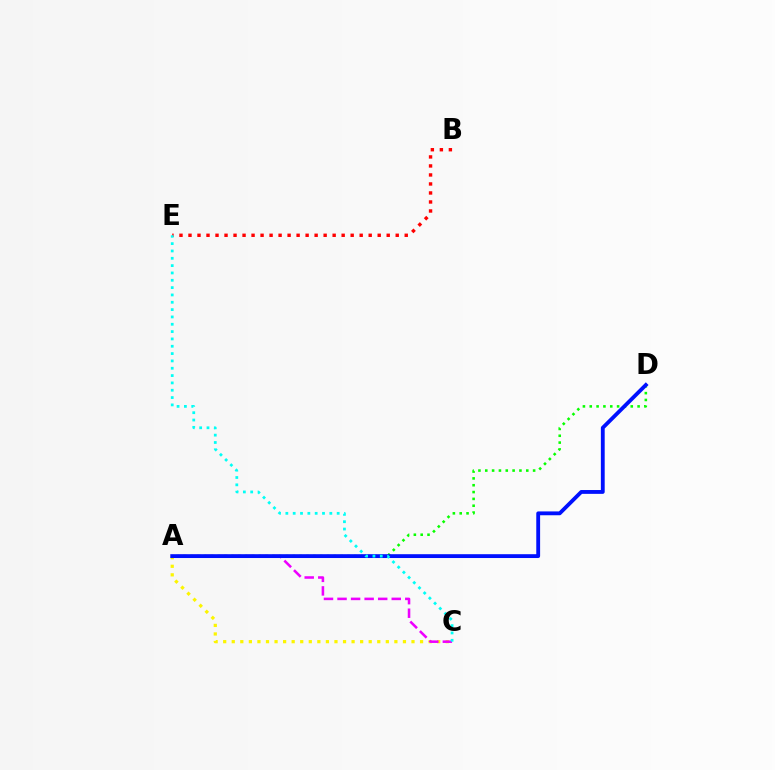{('A', 'C'): [{'color': '#fcf500', 'line_style': 'dotted', 'thickness': 2.33}, {'color': '#ee00ff', 'line_style': 'dashed', 'thickness': 1.84}], ('A', 'D'): [{'color': '#08ff00', 'line_style': 'dotted', 'thickness': 1.86}, {'color': '#0010ff', 'line_style': 'solid', 'thickness': 2.76}], ('B', 'E'): [{'color': '#ff0000', 'line_style': 'dotted', 'thickness': 2.45}], ('C', 'E'): [{'color': '#00fff6', 'line_style': 'dotted', 'thickness': 1.99}]}